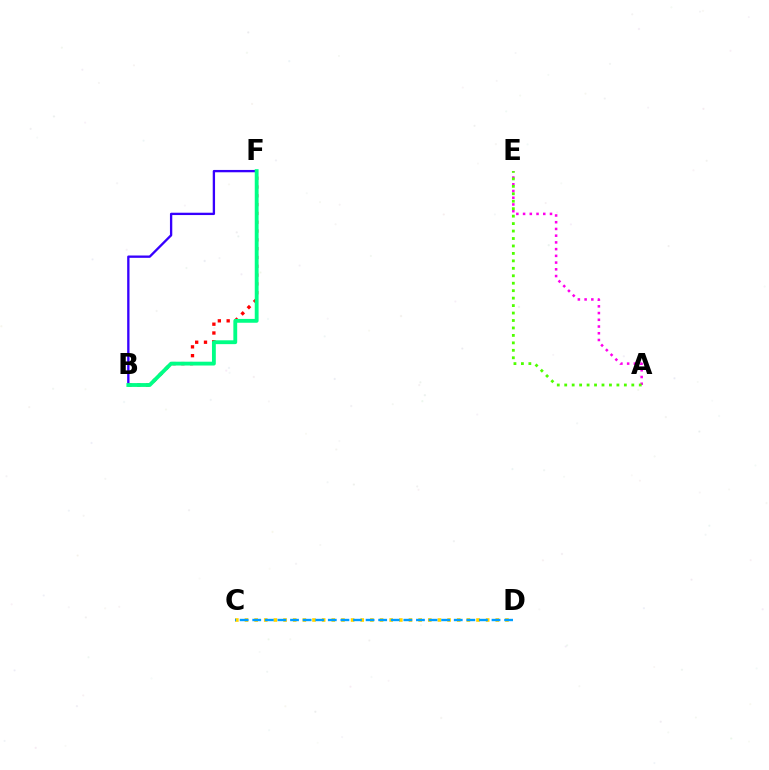{('A', 'E'): [{'color': '#ff00ed', 'line_style': 'dotted', 'thickness': 1.83}, {'color': '#4fff00', 'line_style': 'dotted', 'thickness': 2.03}], ('B', 'F'): [{'color': '#ff0000', 'line_style': 'dotted', 'thickness': 2.39}, {'color': '#3700ff', 'line_style': 'solid', 'thickness': 1.68}, {'color': '#00ff86', 'line_style': 'solid', 'thickness': 2.76}], ('C', 'D'): [{'color': '#ffd500', 'line_style': 'dotted', 'thickness': 2.62}, {'color': '#009eff', 'line_style': 'dashed', 'thickness': 1.71}]}